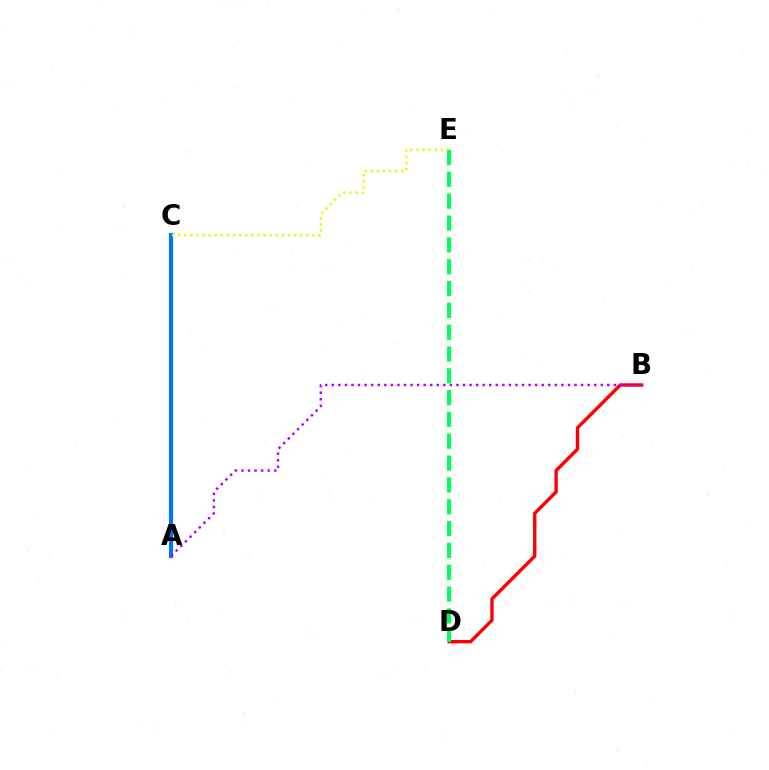{('B', 'D'): [{'color': '#ff0000', 'line_style': 'solid', 'thickness': 2.44}], ('A', 'C'): [{'color': '#0074ff', 'line_style': 'solid', 'thickness': 2.98}], ('A', 'B'): [{'color': '#b900ff', 'line_style': 'dotted', 'thickness': 1.78}], ('C', 'E'): [{'color': '#d1ff00', 'line_style': 'dotted', 'thickness': 1.66}], ('D', 'E'): [{'color': '#00ff5c', 'line_style': 'dashed', 'thickness': 2.96}]}